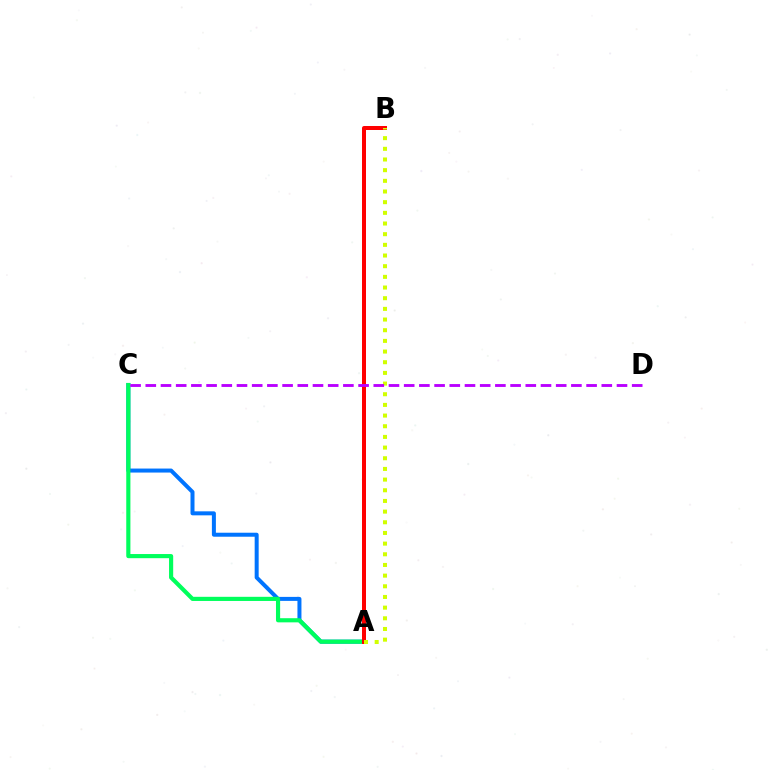{('A', 'C'): [{'color': '#0074ff', 'line_style': 'solid', 'thickness': 2.88}, {'color': '#00ff5c', 'line_style': 'solid', 'thickness': 2.99}], ('A', 'B'): [{'color': '#ff0000', 'line_style': 'solid', 'thickness': 2.88}, {'color': '#d1ff00', 'line_style': 'dotted', 'thickness': 2.9}], ('C', 'D'): [{'color': '#b900ff', 'line_style': 'dashed', 'thickness': 2.06}]}